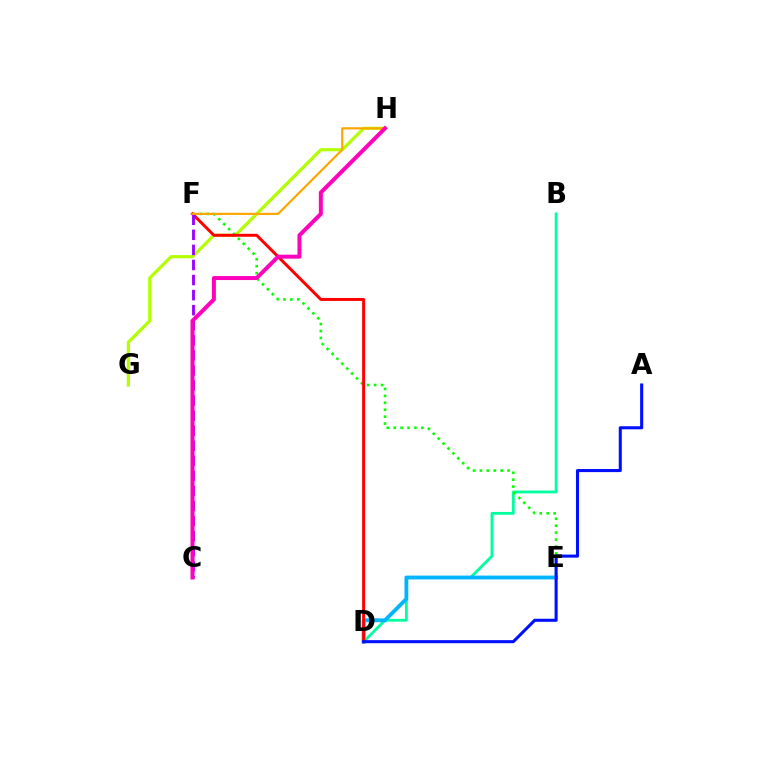{('B', 'D'): [{'color': '#00ff9d', 'line_style': 'solid', 'thickness': 2.01}], ('G', 'H'): [{'color': '#b3ff00', 'line_style': 'solid', 'thickness': 2.28}], ('D', 'E'): [{'color': '#00b5ff', 'line_style': 'solid', 'thickness': 2.76}], ('E', 'F'): [{'color': '#08ff00', 'line_style': 'dotted', 'thickness': 1.88}], ('D', 'F'): [{'color': '#ff0000', 'line_style': 'solid', 'thickness': 2.13}], ('C', 'F'): [{'color': '#9b00ff', 'line_style': 'dashed', 'thickness': 2.05}], ('A', 'D'): [{'color': '#0010ff', 'line_style': 'solid', 'thickness': 2.22}], ('F', 'H'): [{'color': '#ffa500', 'line_style': 'solid', 'thickness': 1.56}], ('C', 'H'): [{'color': '#ff00bd', 'line_style': 'solid', 'thickness': 2.87}]}